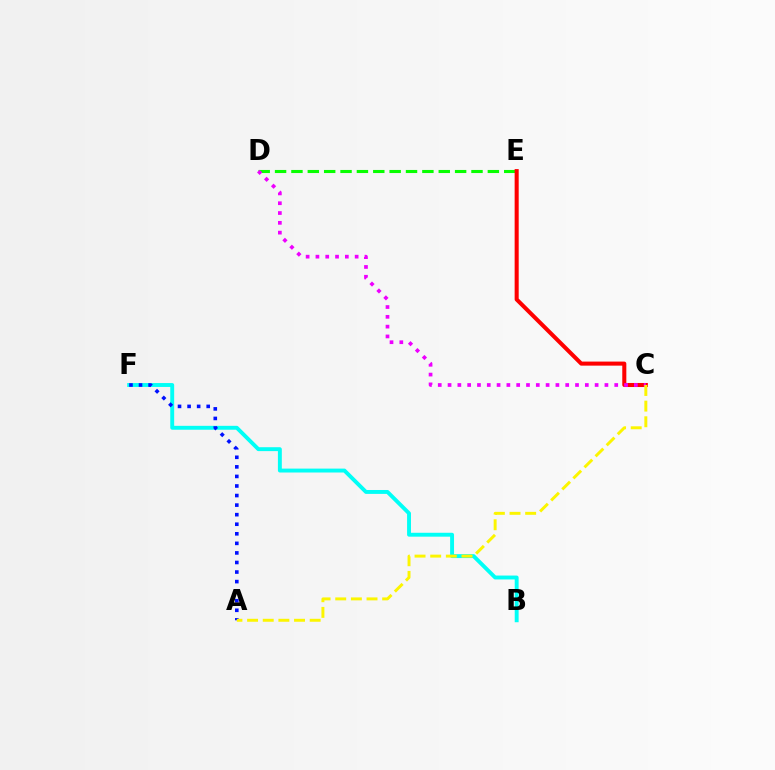{('B', 'F'): [{'color': '#00fff6', 'line_style': 'solid', 'thickness': 2.81}], ('D', 'E'): [{'color': '#08ff00', 'line_style': 'dashed', 'thickness': 2.22}], ('C', 'E'): [{'color': '#ff0000', 'line_style': 'solid', 'thickness': 2.92}], ('A', 'F'): [{'color': '#0010ff', 'line_style': 'dotted', 'thickness': 2.6}], ('C', 'D'): [{'color': '#ee00ff', 'line_style': 'dotted', 'thickness': 2.66}], ('A', 'C'): [{'color': '#fcf500', 'line_style': 'dashed', 'thickness': 2.13}]}